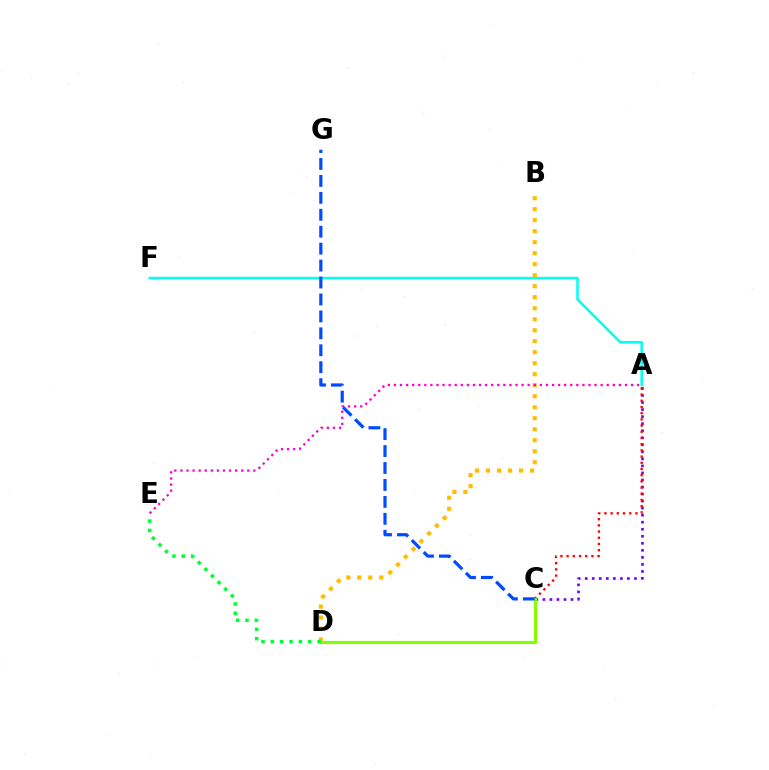{('A', 'C'): [{'color': '#7200ff', 'line_style': 'dotted', 'thickness': 1.91}, {'color': '#ff0000', 'line_style': 'dotted', 'thickness': 1.68}], ('A', 'F'): [{'color': '#00fff6', 'line_style': 'solid', 'thickness': 1.82}], ('B', 'D'): [{'color': '#ffbd00', 'line_style': 'dotted', 'thickness': 2.99}], ('A', 'E'): [{'color': '#ff00cf', 'line_style': 'dotted', 'thickness': 1.65}], ('C', 'D'): [{'color': '#84ff00', 'line_style': 'solid', 'thickness': 2.27}], ('C', 'G'): [{'color': '#004bff', 'line_style': 'dashed', 'thickness': 2.3}], ('D', 'E'): [{'color': '#00ff39', 'line_style': 'dotted', 'thickness': 2.54}]}